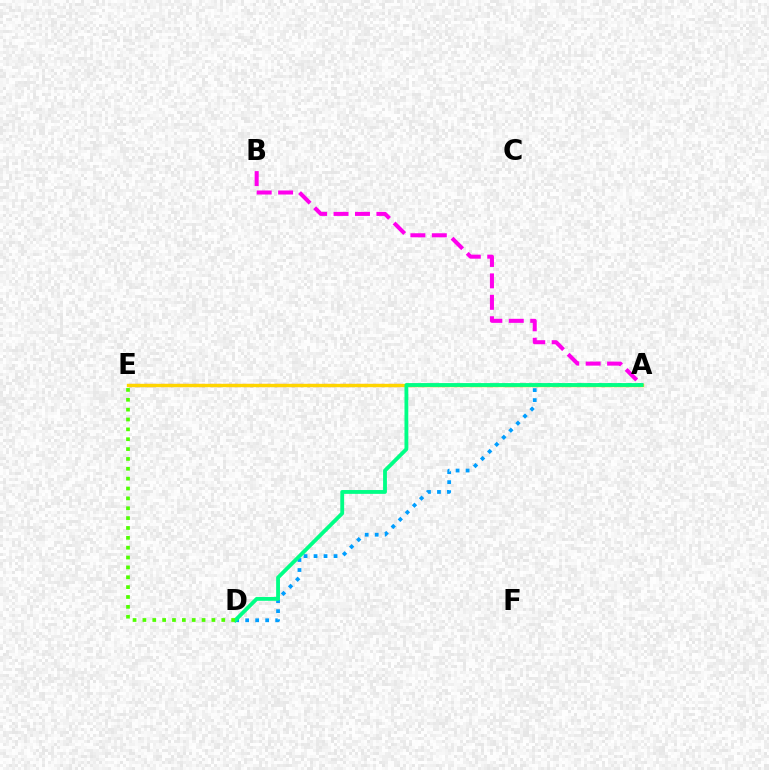{('A', 'D'): [{'color': '#009eff', 'line_style': 'dotted', 'thickness': 2.72}, {'color': '#00ff86', 'line_style': 'solid', 'thickness': 2.76}], ('A', 'B'): [{'color': '#ff00ed', 'line_style': 'dashed', 'thickness': 2.91}], ('A', 'E'): [{'color': '#ff0000', 'line_style': 'dashed', 'thickness': 2.21}, {'color': '#3700ff', 'line_style': 'dotted', 'thickness': 2.21}, {'color': '#ffd500', 'line_style': 'solid', 'thickness': 2.43}], ('D', 'E'): [{'color': '#4fff00', 'line_style': 'dotted', 'thickness': 2.68}]}